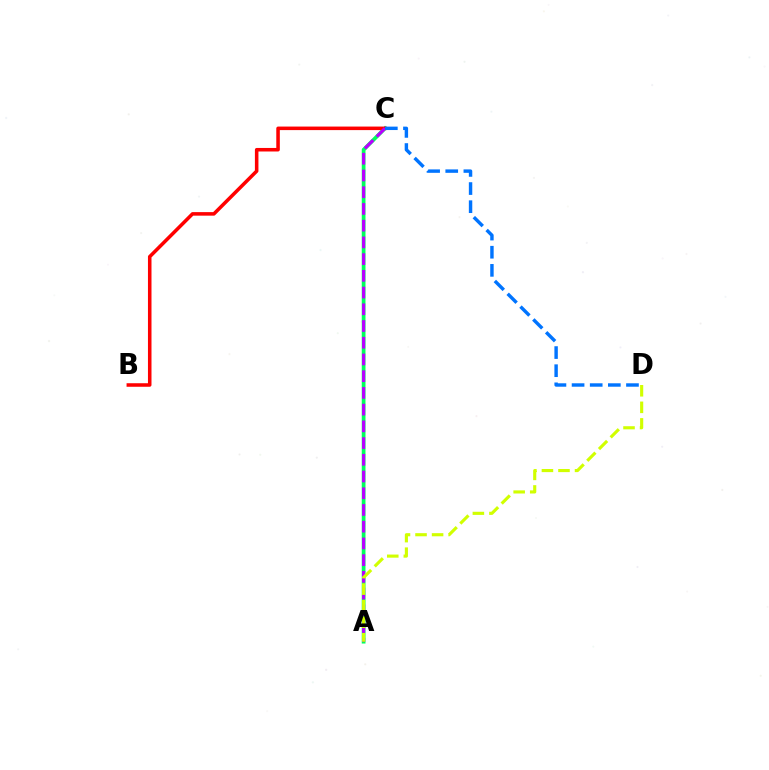{('A', 'C'): [{'color': '#00ff5c', 'line_style': 'solid', 'thickness': 2.7}, {'color': '#b900ff', 'line_style': 'dashed', 'thickness': 2.27}], ('B', 'C'): [{'color': '#ff0000', 'line_style': 'solid', 'thickness': 2.55}], ('A', 'D'): [{'color': '#d1ff00', 'line_style': 'dashed', 'thickness': 2.25}], ('C', 'D'): [{'color': '#0074ff', 'line_style': 'dashed', 'thickness': 2.46}]}